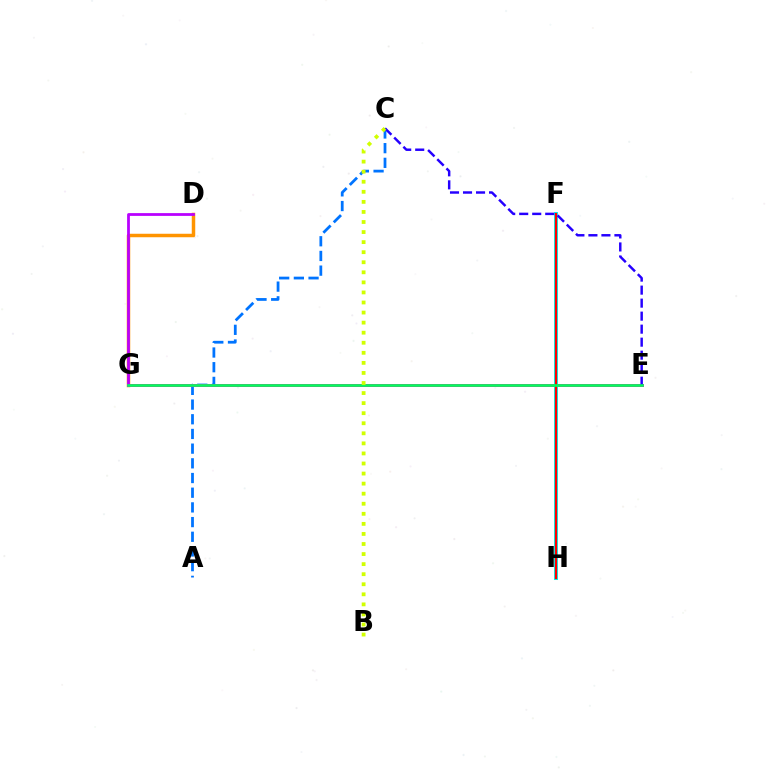{('D', 'G'): [{'color': '#ff9400', 'line_style': 'solid', 'thickness': 2.51}, {'color': '#b900ff', 'line_style': 'solid', 'thickness': 2.0}], ('A', 'C'): [{'color': '#0074ff', 'line_style': 'dashed', 'thickness': 2.0}], ('E', 'G'): [{'color': '#ff00ac', 'line_style': 'solid', 'thickness': 2.14}, {'color': '#00ff5c', 'line_style': 'solid', 'thickness': 1.89}], ('F', 'H'): [{'color': '#3dff00', 'line_style': 'dashed', 'thickness': 1.77}, {'color': '#00fff6', 'line_style': 'solid', 'thickness': 2.89}, {'color': '#ff0000', 'line_style': 'solid', 'thickness': 1.65}], ('C', 'E'): [{'color': '#2500ff', 'line_style': 'dashed', 'thickness': 1.77}], ('B', 'C'): [{'color': '#d1ff00', 'line_style': 'dotted', 'thickness': 2.73}]}